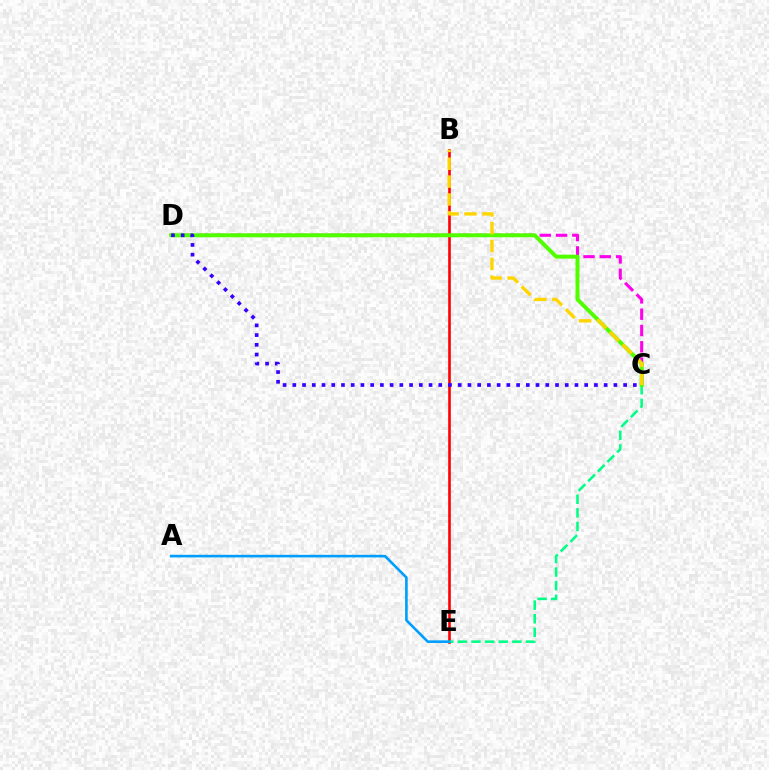{('C', 'D'): [{'color': '#ff00ed', 'line_style': 'dashed', 'thickness': 2.21}, {'color': '#4fff00', 'line_style': 'solid', 'thickness': 2.85}, {'color': '#3700ff', 'line_style': 'dotted', 'thickness': 2.64}], ('B', 'E'): [{'color': '#ff0000', 'line_style': 'solid', 'thickness': 1.89}], ('C', 'E'): [{'color': '#00ff86', 'line_style': 'dashed', 'thickness': 1.85}], ('B', 'C'): [{'color': '#ffd500', 'line_style': 'dashed', 'thickness': 2.43}], ('A', 'E'): [{'color': '#009eff', 'line_style': 'solid', 'thickness': 1.88}]}